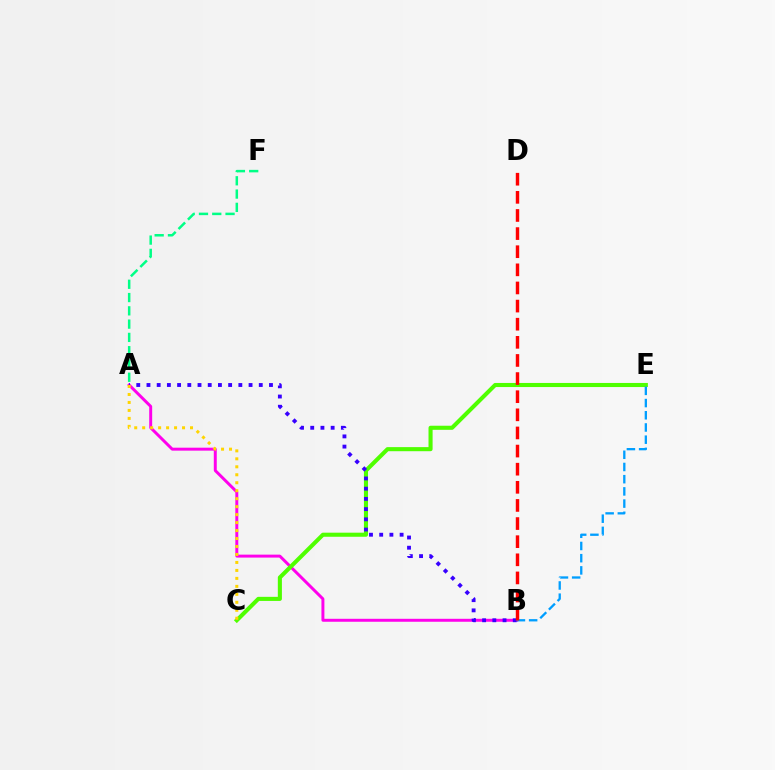{('A', 'B'): [{'color': '#ff00ed', 'line_style': 'solid', 'thickness': 2.13}, {'color': '#3700ff', 'line_style': 'dotted', 'thickness': 2.77}], ('C', 'E'): [{'color': '#4fff00', 'line_style': 'solid', 'thickness': 2.94}], ('A', 'F'): [{'color': '#00ff86', 'line_style': 'dashed', 'thickness': 1.8}], ('B', 'E'): [{'color': '#009eff', 'line_style': 'dashed', 'thickness': 1.66}], ('B', 'D'): [{'color': '#ff0000', 'line_style': 'dashed', 'thickness': 2.46}], ('A', 'C'): [{'color': '#ffd500', 'line_style': 'dotted', 'thickness': 2.17}]}